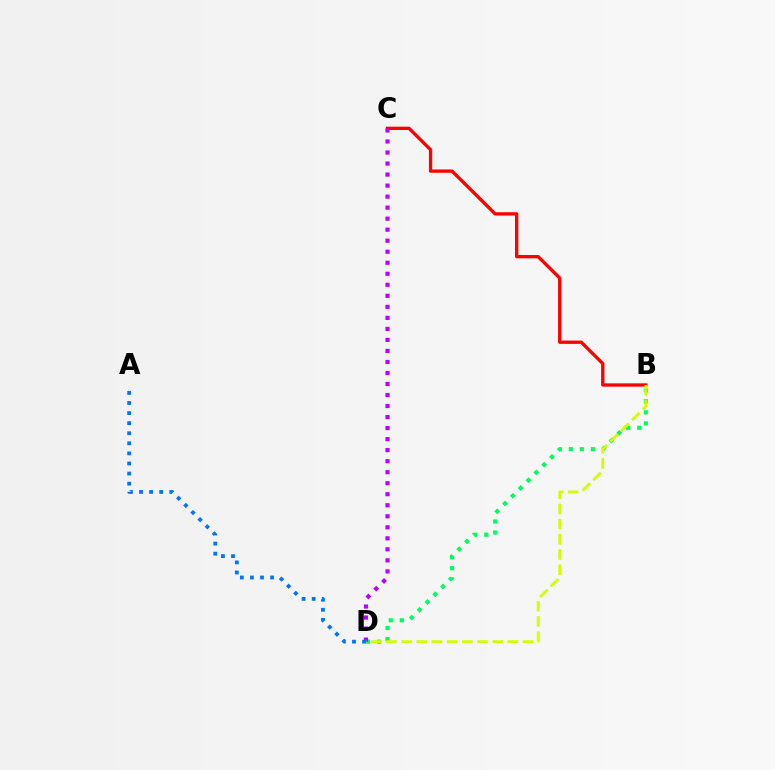{('B', 'D'): [{'color': '#00ff5c', 'line_style': 'dotted', 'thickness': 3.0}, {'color': '#d1ff00', 'line_style': 'dashed', 'thickness': 2.06}], ('B', 'C'): [{'color': '#ff0000', 'line_style': 'solid', 'thickness': 2.39}], ('C', 'D'): [{'color': '#b900ff', 'line_style': 'dotted', 'thickness': 2.99}], ('A', 'D'): [{'color': '#0074ff', 'line_style': 'dotted', 'thickness': 2.74}]}